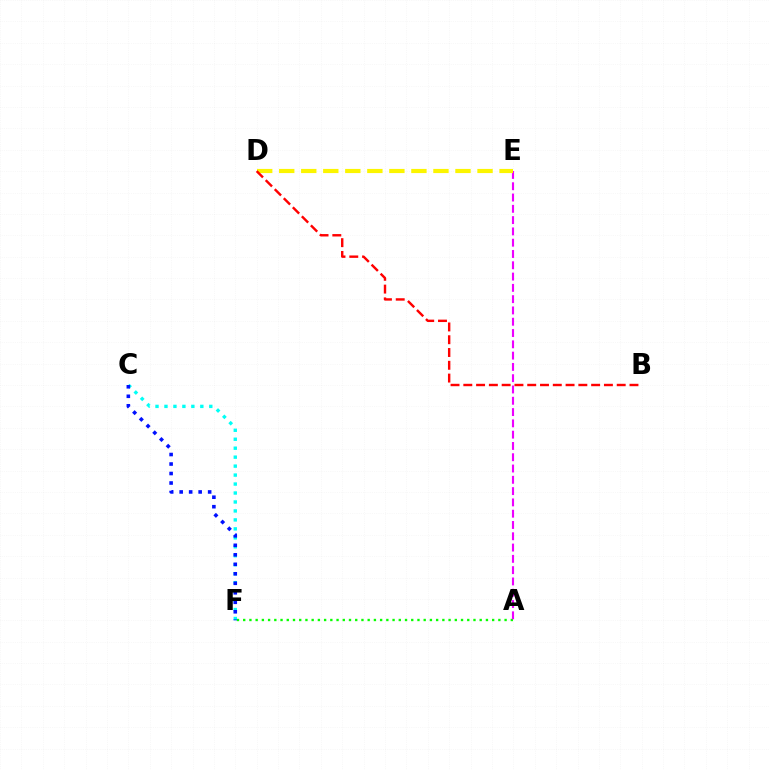{('A', 'F'): [{'color': '#08ff00', 'line_style': 'dotted', 'thickness': 1.69}], ('A', 'E'): [{'color': '#ee00ff', 'line_style': 'dashed', 'thickness': 1.53}], ('D', 'E'): [{'color': '#fcf500', 'line_style': 'dashed', 'thickness': 2.99}], ('B', 'D'): [{'color': '#ff0000', 'line_style': 'dashed', 'thickness': 1.74}], ('C', 'F'): [{'color': '#00fff6', 'line_style': 'dotted', 'thickness': 2.44}, {'color': '#0010ff', 'line_style': 'dotted', 'thickness': 2.58}]}